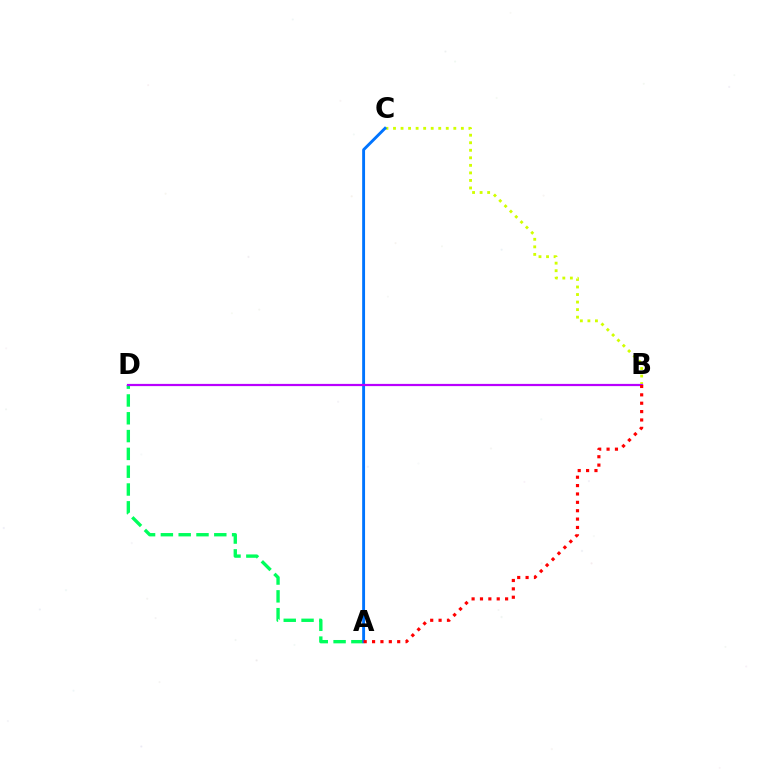{('A', 'D'): [{'color': '#00ff5c', 'line_style': 'dashed', 'thickness': 2.42}], ('B', 'C'): [{'color': '#d1ff00', 'line_style': 'dotted', 'thickness': 2.05}], ('A', 'C'): [{'color': '#0074ff', 'line_style': 'solid', 'thickness': 2.08}], ('B', 'D'): [{'color': '#b900ff', 'line_style': 'solid', 'thickness': 1.6}], ('A', 'B'): [{'color': '#ff0000', 'line_style': 'dotted', 'thickness': 2.28}]}